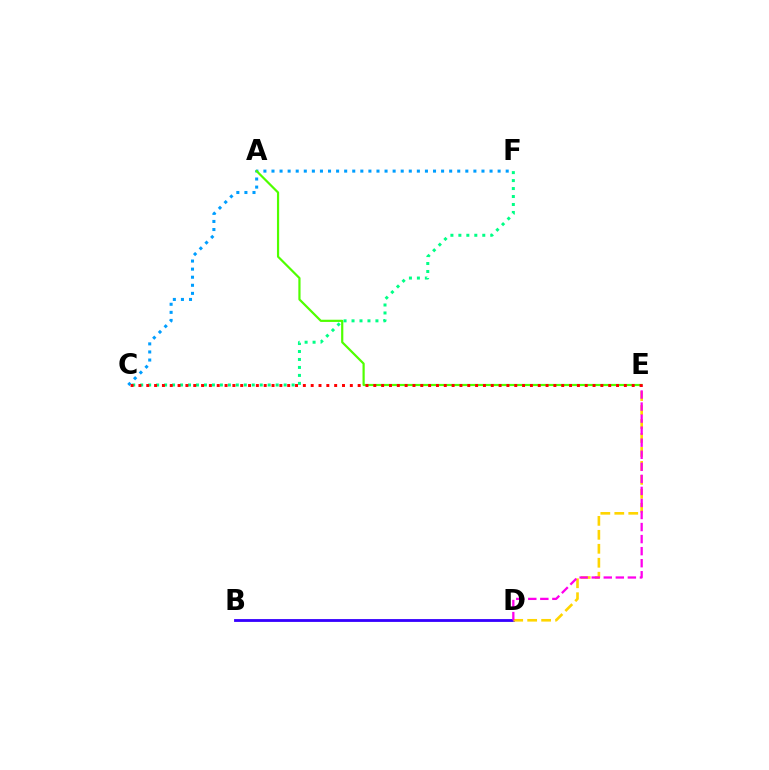{('C', 'F'): [{'color': '#009eff', 'line_style': 'dotted', 'thickness': 2.19}, {'color': '#00ff86', 'line_style': 'dotted', 'thickness': 2.17}], ('B', 'D'): [{'color': '#3700ff', 'line_style': 'solid', 'thickness': 2.03}], ('D', 'E'): [{'color': '#ffd500', 'line_style': 'dashed', 'thickness': 1.9}, {'color': '#ff00ed', 'line_style': 'dashed', 'thickness': 1.64}], ('A', 'E'): [{'color': '#4fff00', 'line_style': 'solid', 'thickness': 1.58}], ('C', 'E'): [{'color': '#ff0000', 'line_style': 'dotted', 'thickness': 2.13}]}